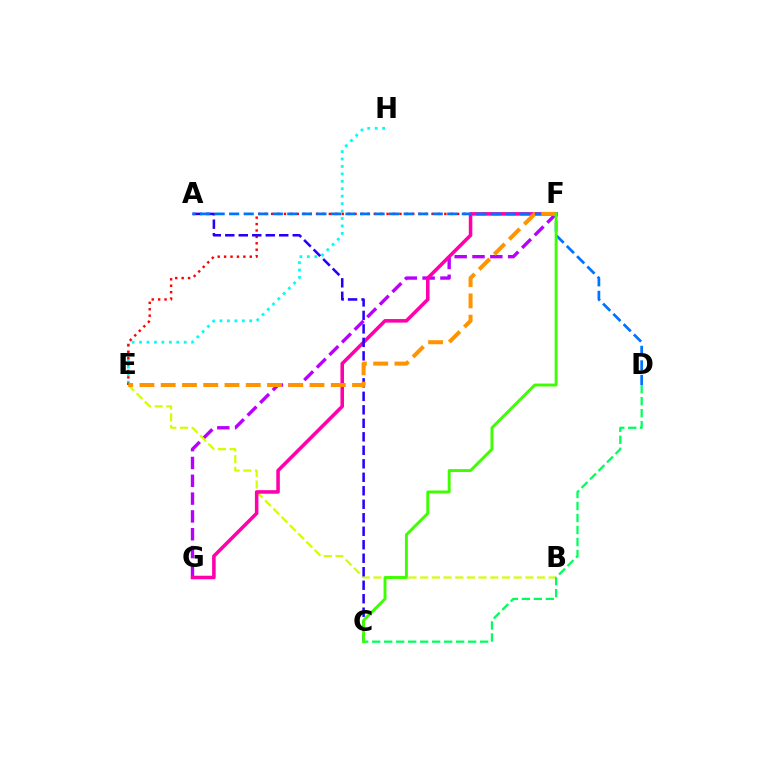{('F', 'G'): [{'color': '#b900ff', 'line_style': 'dashed', 'thickness': 2.42}, {'color': '#ff00ac', 'line_style': 'solid', 'thickness': 2.55}], ('E', 'H'): [{'color': '#00fff6', 'line_style': 'dotted', 'thickness': 2.02}], ('B', 'E'): [{'color': '#d1ff00', 'line_style': 'dashed', 'thickness': 1.59}], ('E', 'F'): [{'color': '#ff0000', 'line_style': 'dotted', 'thickness': 1.74}, {'color': '#ff9400', 'line_style': 'dashed', 'thickness': 2.89}], ('A', 'C'): [{'color': '#2500ff', 'line_style': 'dashed', 'thickness': 1.83}], ('C', 'D'): [{'color': '#00ff5c', 'line_style': 'dashed', 'thickness': 1.63}], ('A', 'D'): [{'color': '#0074ff', 'line_style': 'dashed', 'thickness': 1.98}], ('C', 'F'): [{'color': '#3dff00', 'line_style': 'solid', 'thickness': 2.09}]}